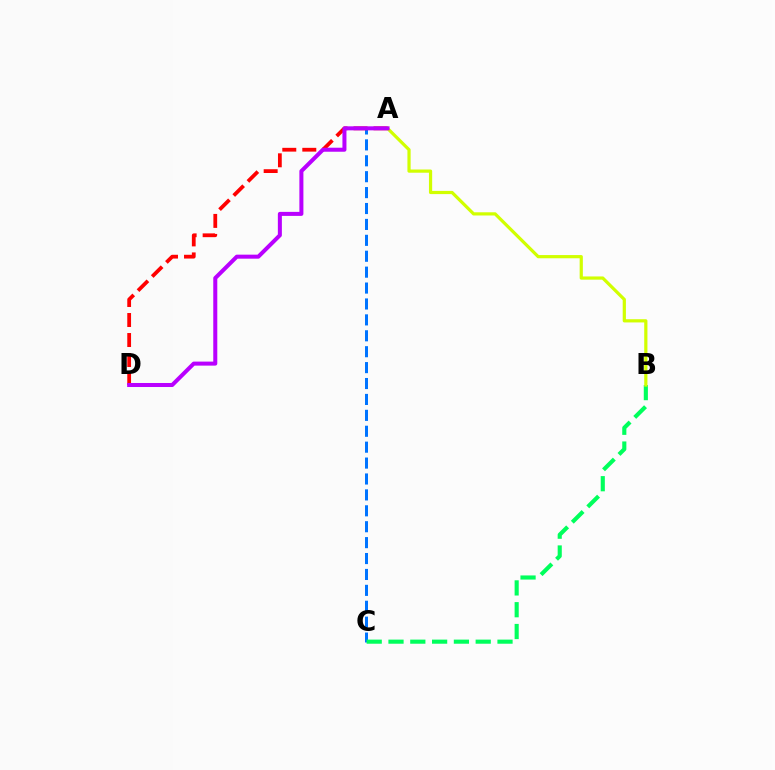{('A', 'C'): [{'color': '#0074ff', 'line_style': 'dashed', 'thickness': 2.16}], ('B', 'C'): [{'color': '#00ff5c', 'line_style': 'dashed', 'thickness': 2.96}], ('A', 'D'): [{'color': '#ff0000', 'line_style': 'dashed', 'thickness': 2.72}, {'color': '#b900ff', 'line_style': 'solid', 'thickness': 2.89}], ('A', 'B'): [{'color': '#d1ff00', 'line_style': 'solid', 'thickness': 2.31}]}